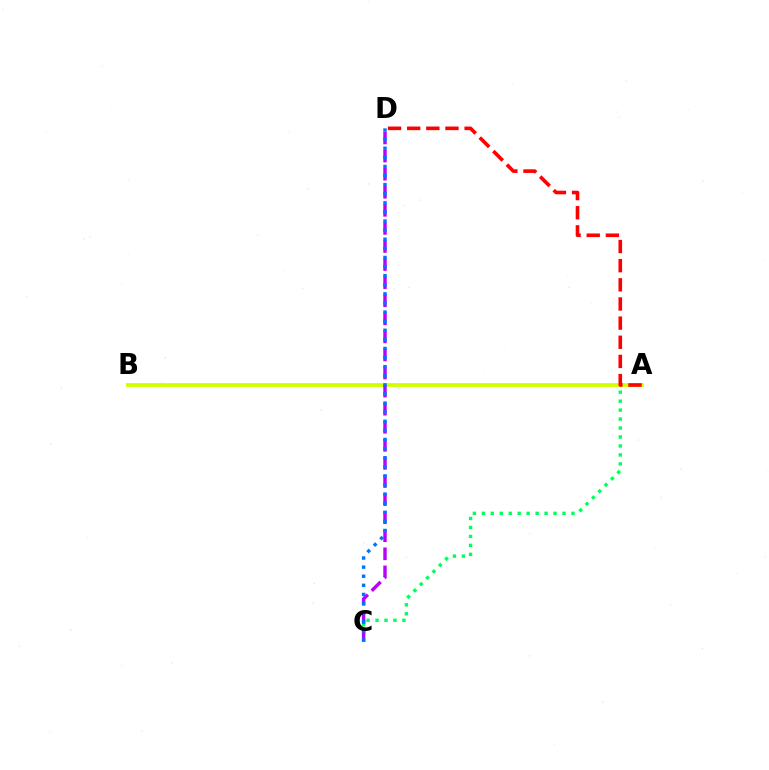{('A', 'C'): [{'color': '#00ff5c', 'line_style': 'dotted', 'thickness': 2.43}], ('A', 'B'): [{'color': '#d1ff00', 'line_style': 'solid', 'thickness': 2.73}], ('C', 'D'): [{'color': '#b900ff', 'line_style': 'dashed', 'thickness': 2.46}, {'color': '#0074ff', 'line_style': 'dotted', 'thickness': 2.47}], ('A', 'D'): [{'color': '#ff0000', 'line_style': 'dashed', 'thickness': 2.6}]}